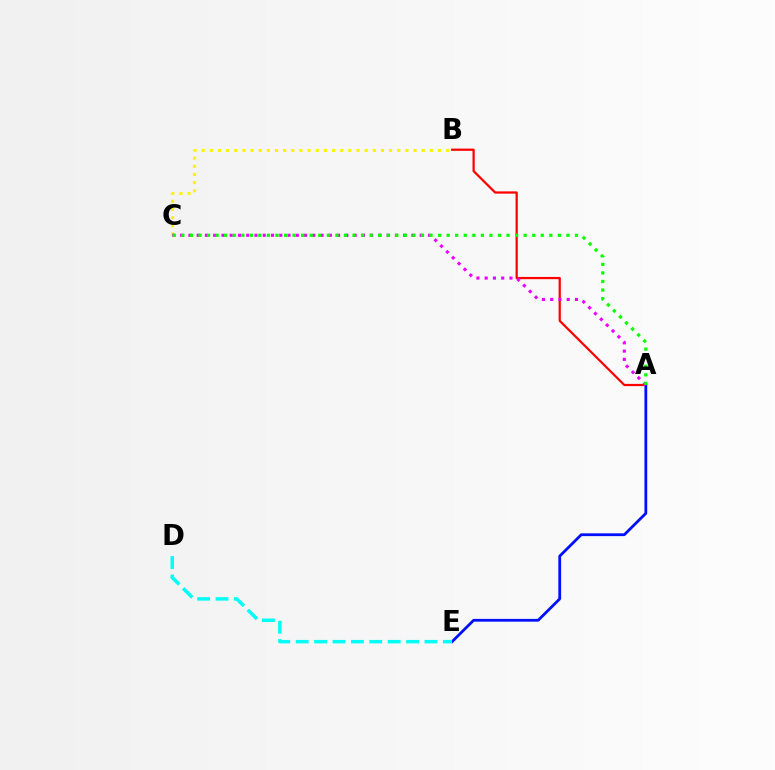{('A', 'B'): [{'color': '#ff0000', 'line_style': 'solid', 'thickness': 1.61}], ('B', 'C'): [{'color': '#fcf500', 'line_style': 'dotted', 'thickness': 2.21}], ('A', 'E'): [{'color': '#0010ff', 'line_style': 'solid', 'thickness': 2.01}], ('D', 'E'): [{'color': '#00fff6', 'line_style': 'dashed', 'thickness': 2.5}], ('A', 'C'): [{'color': '#ee00ff', 'line_style': 'dotted', 'thickness': 2.24}, {'color': '#08ff00', 'line_style': 'dotted', 'thickness': 2.33}]}